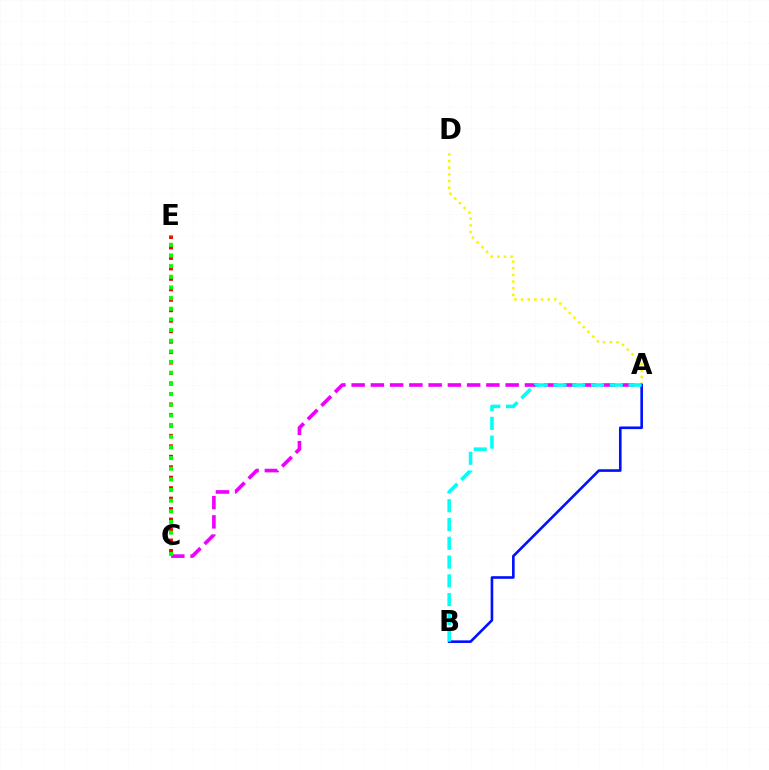{('C', 'E'): [{'color': '#ff0000', 'line_style': 'dotted', 'thickness': 2.84}, {'color': '#08ff00', 'line_style': 'dotted', 'thickness': 2.9}], ('A', 'D'): [{'color': '#fcf500', 'line_style': 'dotted', 'thickness': 1.81}], ('A', 'C'): [{'color': '#ee00ff', 'line_style': 'dashed', 'thickness': 2.62}], ('A', 'B'): [{'color': '#0010ff', 'line_style': 'solid', 'thickness': 1.88}, {'color': '#00fff6', 'line_style': 'dashed', 'thickness': 2.55}]}